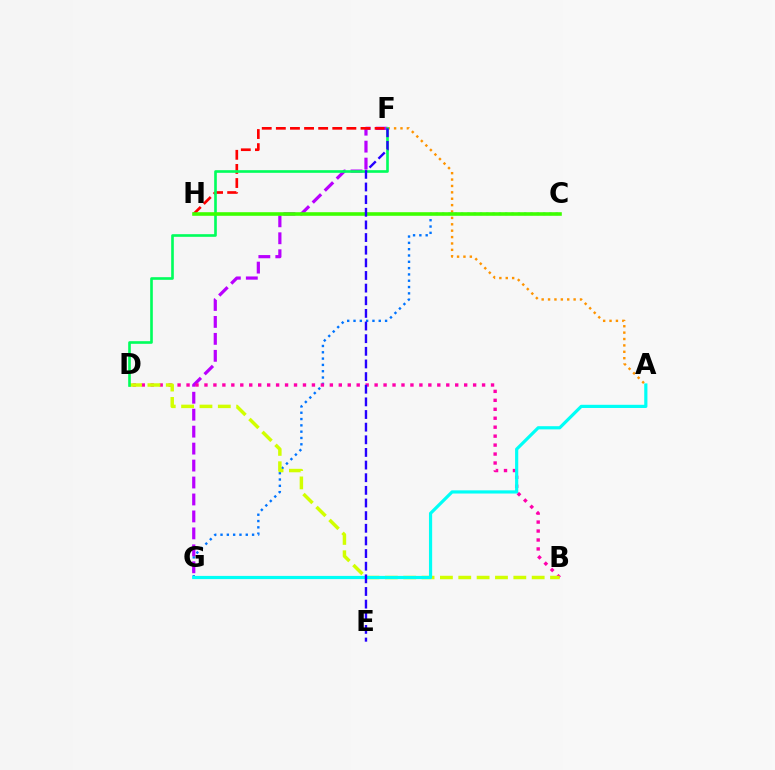{('A', 'F'): [{'color': '#ff9400', 'line_style': 'dotted', 'thickness': 1.74}], ('C', 'G'): [{'color': '#0074ff', 'line_style': 'dotted', 'thickness': 1.71}], ('F', 'G'): [{'color': '#b900ff', 'line_style': 'dashed', 'thickness': 2.3}], ('F', 'H'): [{'color': '#ff0000', 'line_style': 'dashed', 'thickness': 1.92}], ('B', 'D'): [{'color': '#ff00ac', 'line_style': 'dotted', 'thickness': 2.43}, {'color': '#d1ff00', 'line_style': 'dashed', 'thickness': 2.49}], ('D', 'F'): [{'color': '#00ff5c', 'line_style': 'solid', 'thickness': 1.9}], ('A', 'G'): [{'color': '#00fff6', 'line_style': 'solid', 'thickness': 2.29}], ('C', 'H'): [{'color': '#3dff00', 'line_style': 'solid', 'thickness': 2.59}], ('E', 'F'): [{'color': '#2500ff', 'line_style': 'dashed', 'thickness': 1.72}]}